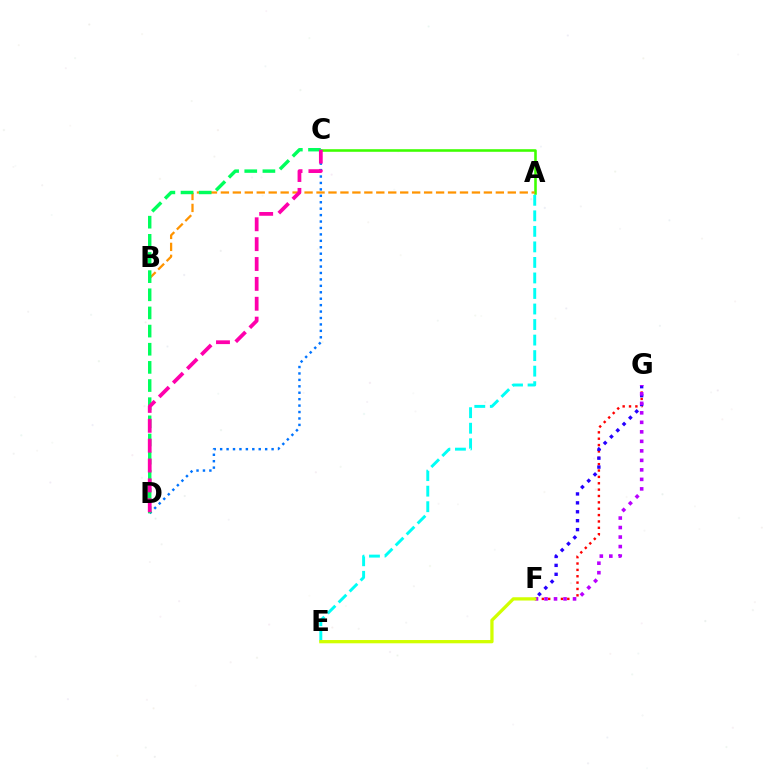{('A', 'C'): [{'color': '#3dff00', 'line_style': 'solid', 'thickness': 1.86}], ('F', 'G'): [{'color': '#ff0000', 'line_style': 'dotted', 'thickness': 1.73}, {'color': '#2500ff', 'line_style': 'dotted', 'thickness': 2.42}, {'color': '#b900ff', 'line_style': 'dotted', 'thickness': 2.58}], ('A', 'E'): [{'color': '#00fff6', 'line_style': 'dashed', 'thickness': 2.11}], ('A', 'B'): [{'color': '#ff9400', 'line_style': 'dashed', 'thickness': 1.62}], ('C', 'D'): [{'color': '#0074ff', 'line_style': 'dotted', 'thickness': 1.75}, {'color': '#00ff5c', 'line_style': 'dashed', 'thickness': 2.47}, {'color': '#ff00ac', 'line_style': 'dashed', 'thickness': 2.7}], ('E', 'F'): [{'color': '#d1ff00', 'line_style': 'solid', 'thickness': 2.36}]}